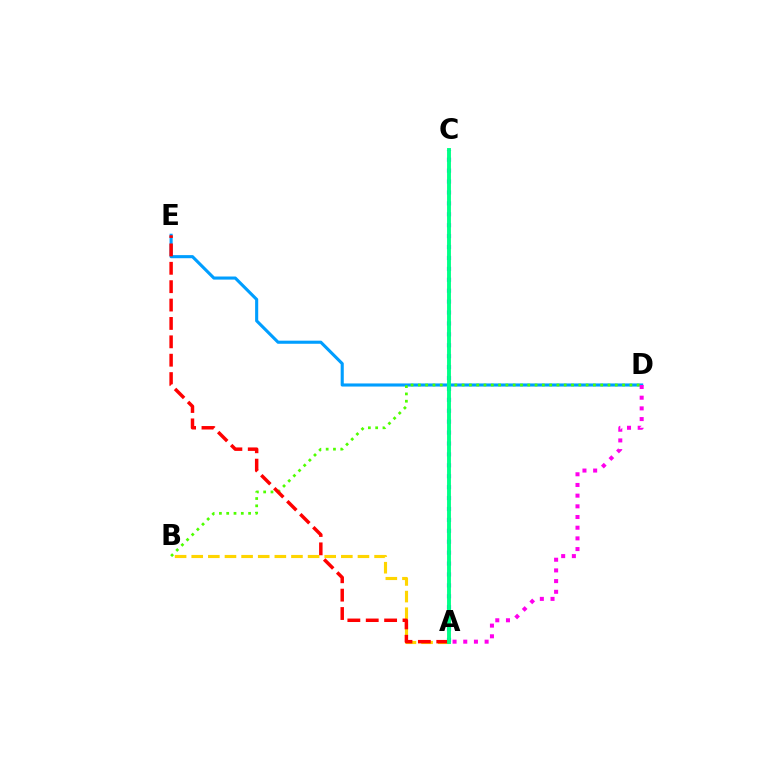{('A', 'C'): [{'color': '#3700ff', 'line_style': 'dotted', 'thickness': 2.97}, {'color': '#00ff86', 'line_style': 'solid', 'thickness': 2.81}], ('D', 'E'): [{'color': '#009eff', 'line_style': 'solid', 'thickness': 2.23}], ('B', 'D'): [{'color': '#4fff00', 'line_style': 'dotted', 'thickness': 1.98}], ('A', 'B'): [{'color': '#ffd500', 'line_style': 'dashed', 'thickness': 2.26}], ('A', 'D'): [{'color': '#ff00ed', 'line_style': 'dotted', 'thickness': 2.9}], ('A', 'E'): [{'color': '#ff0000', 'line_style': 'dashed', 'thickness': 2.5}]}